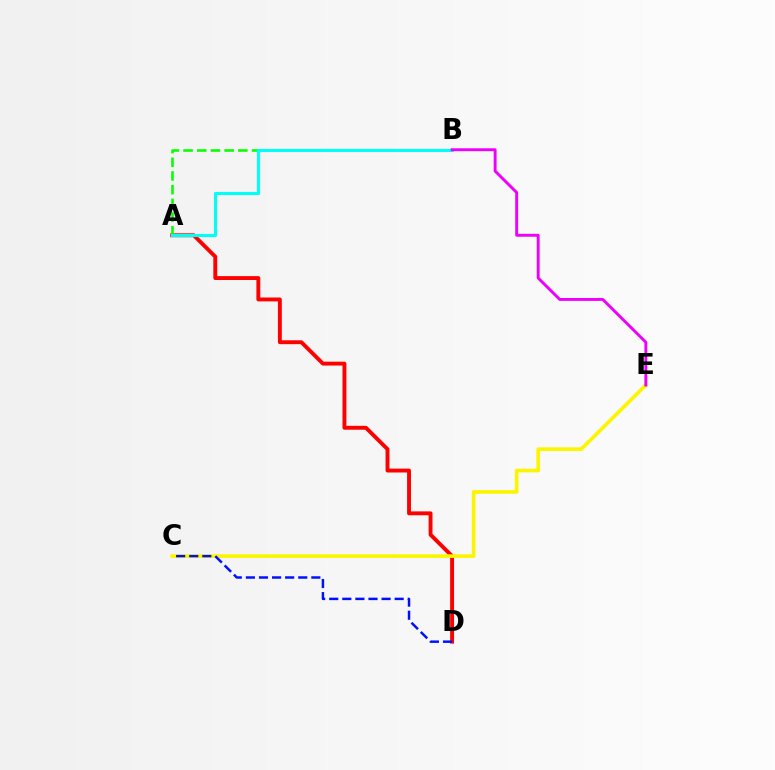{('A', 'D'): [{'color': '#ff0000', 'line_style': 'solid', 'thickness': 2.8}], ('A', 'B'): [{'color': '#08ff00', 'line_style': 'dashed', 'thickness': 1.86}, {'color': '#00fff6', 'line_style': 'solid', 'thickness': 2.21}], ('C', 'E'): [{'color': '#fcf500', 'line_style': 'solid', 'thickness': 2.62}], ('C', 'D'): [{'color': '#0010ff', 'line_style': 'dashed', 'thickness': 1.78}], ('B', 'E'): [{'color': '#ee00ff', 'line_style': 'solid', 'thickness': 2.09}]}